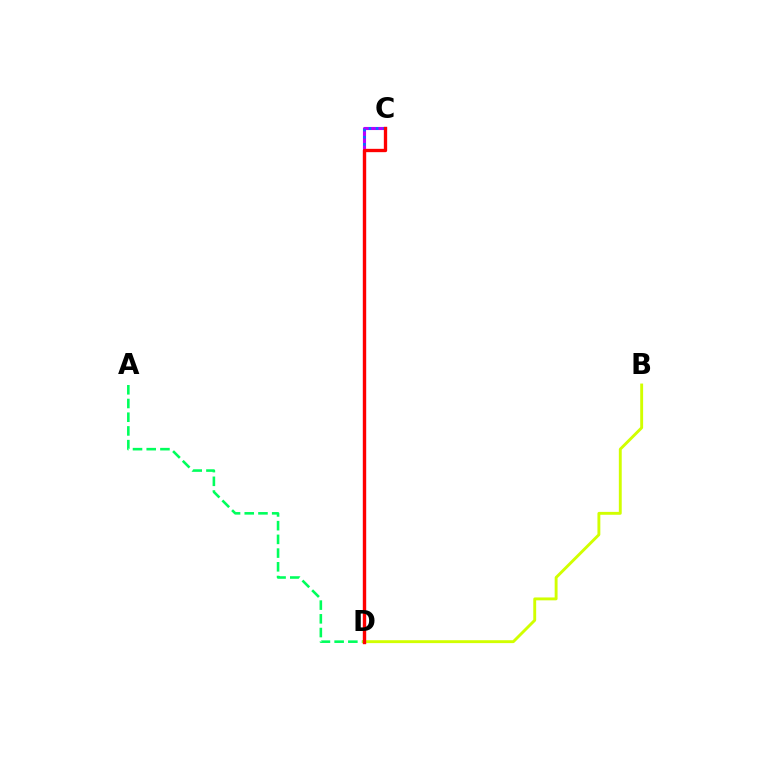{('C', 'D'): [{'color': '#b900ff', 'line_style': 'solid', 'thickness': 2.23}, {'color': '#0074ff', 'line_style': 'dotted', 'thickness': 1.93}, {'color': '#ff0000', 'line_style': 'solid', 'thickness': 2.4}], ('A', 'D'): [{'color': '#00ff5c', 'line_style': 'dashed', 'thickness': 1.86}], ('B', 'D'): [{'color': '#d1ff00', 'line_style': 'solid', 'thickness': 2.08}]}